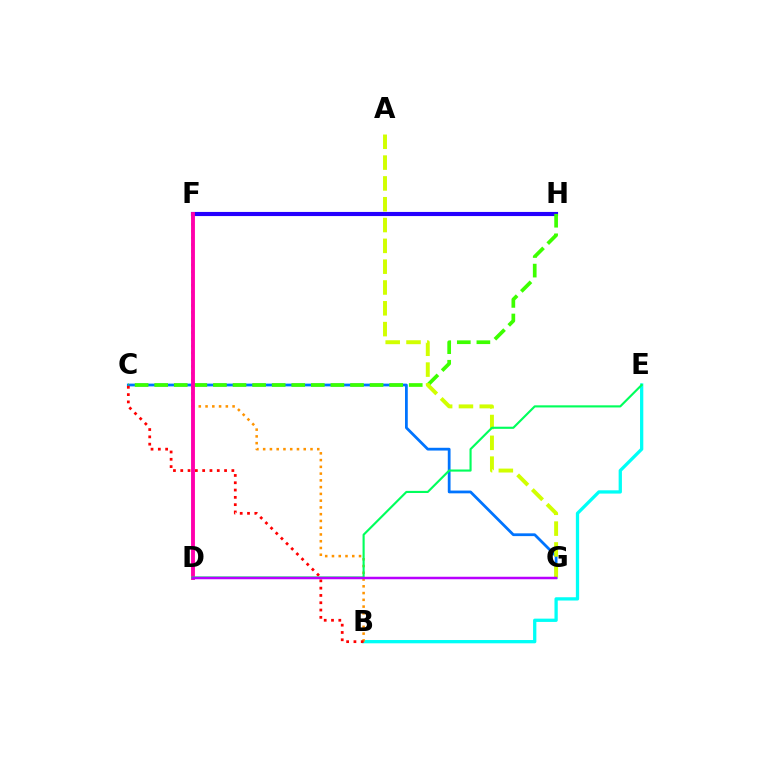{('C', 'G'): [{'color': '#0074ff', 'line_style': 'solid', 'thickness': 1.99}], ('B', 'E'): [{'color': '#00fff6', 'line_style': 'solid', 'thickness': 2.37}], ('B', 'F'): [{'color': '#ff9400', 'line_style': 'dotted', 'thickness': 1.84}], ('F', 'H'): [{'color': '#2500ff', 'line_style': 'solid', 'thickness': 2.97}], ('C', 'H'): [{'color': '#3dff00', 'line_style': 'dashed', 'thickness': 2.66}], ('A', 'G'): [{'color': '#d1ff00', 'line_style': 'dashed', 'thickness': 2.83}], ('B', 'C'): [{'color': '#ff0000', 'line_style': 'dotted', 'thickness': 1.98}], ('D', 'F'): [{'color': '#ff00ac', 'line_style': 'solid', 'thickness': 2.79}], ('D', 'E'): [{'color': '#00ff5c', 'line_style': 'solid', 'thickness': 1.53}], ('D', 'G'): [{'color': '#b900ff', 'line_style': 'solid', 'thickness': 1.79}]}